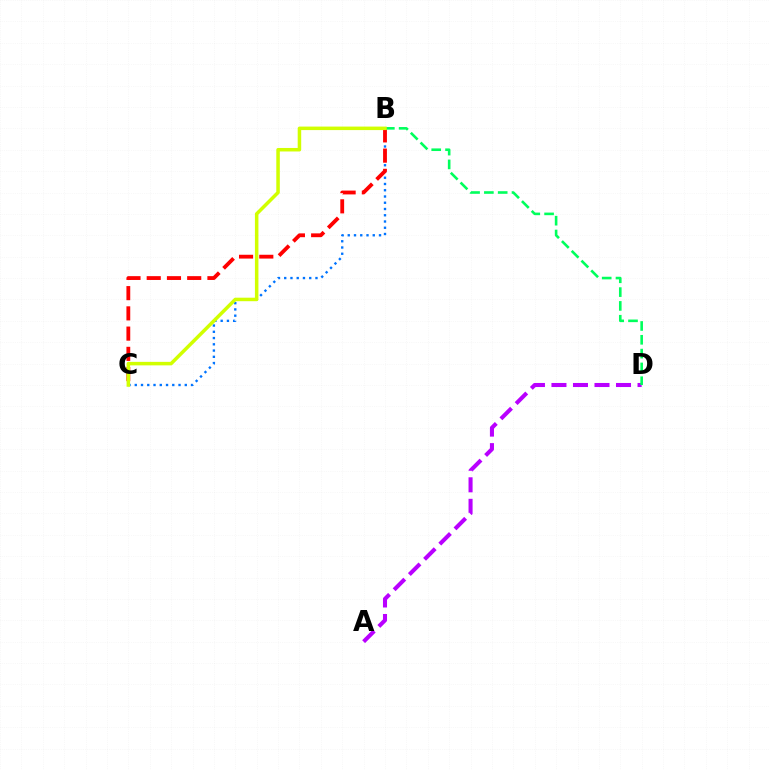{('A', 'D'): [{'color': '#b900ff', 'line_style': 'dashed', 'thickness': 2.92}], ('B', 'C'): [{'color': '#0074ff', 'line_style': 'dotted', 'thickness': 1.7}, {'color': '#ff0000', 'line_style': 'dashed', 'thickness': 2.75}, {'color': '#d1ff00', 'line_style': 'solid', 'thickness': 2.53}], ('B', 'D'): [{'color': '#00ff5c', 'line_style': 'dashed', 'thickness': 1.88}]}